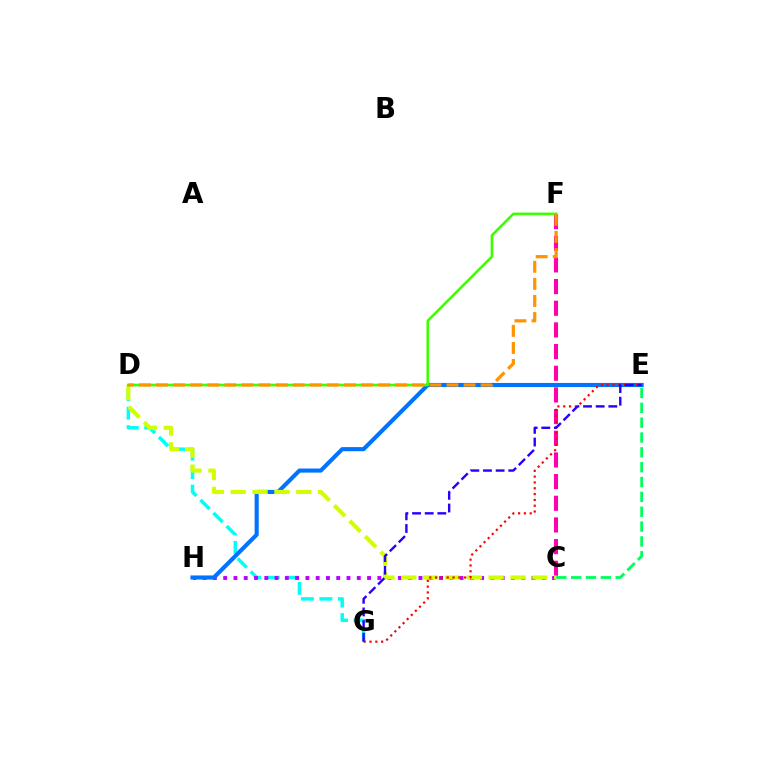{('D', 'G'): [{'color': '#00fff6', 'line_style': 'dashed', 'thickness': 2.51}], ('C', 'H'): [{'color': '#b900ff', 'line_style': 'dotted', 'thickness': 2.79}], ('E', 'H'): [{'color': '#0074ff', 'line_style': 'solid', 'thickness': 2.96}], ('C', 'E'): [{'color': '#00ff5c', 'line_style': 'dashed', 'thickness': 2.02}], ('C', 'F'): [{'color': '#ff00ac', 'line_style': 'dashed', 'thickness': 2.94}], ('C', 'D'): [{'color': '#d1ff00', 'line_style': 'dashed', 'thickness': 2.97}], ('D', 'F'): [{'color': '#3dff00', 'line_style': 'solid', 'thickness': 1.9}, {'color': '#ff9400', 'line_style': 'dashed', 'thickness': 2.32}], ('E', 'G'): [{'color': '#ff0000', 'line_style': 'dotted', 'thickness': 1.58}, {'color': '#2500ff', 'line_style': 'dashed', 'thickness': 1.72}]}